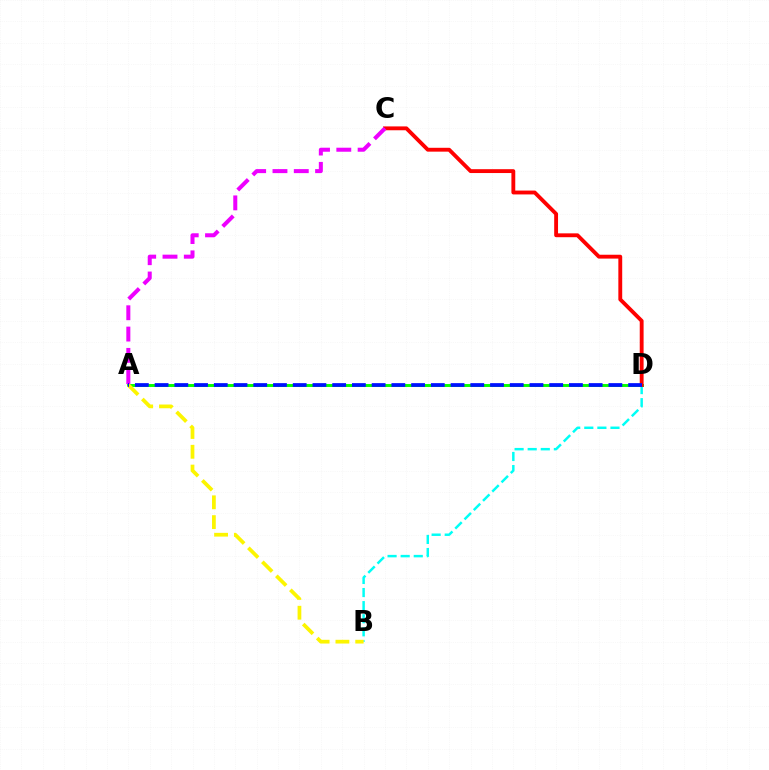{('A', 'D'): [{'color': '#08ff00', 'line_style': 'solid', 'thickness': 2.12}, {'color': '#0010ff', 'line_style': 'dashed', 'thickness': 2.68}], ('B', 'D'): [{'color': '#00fff6', 'line_style': 'dashed', 'thickness': 1.78}], ('C', 'D'): [{'color': '#ff0000', 'line_style': 'solid', 'thickness': 2.78}], ('A', 'C'): [{'color': '#ee00ff', 'line_style': 'dashed', 'thickness': 2.89}], ('A', 'B'): [{'color': '#fcf500', 'line_style': 'dashed', 'thickness': 2.69}]}